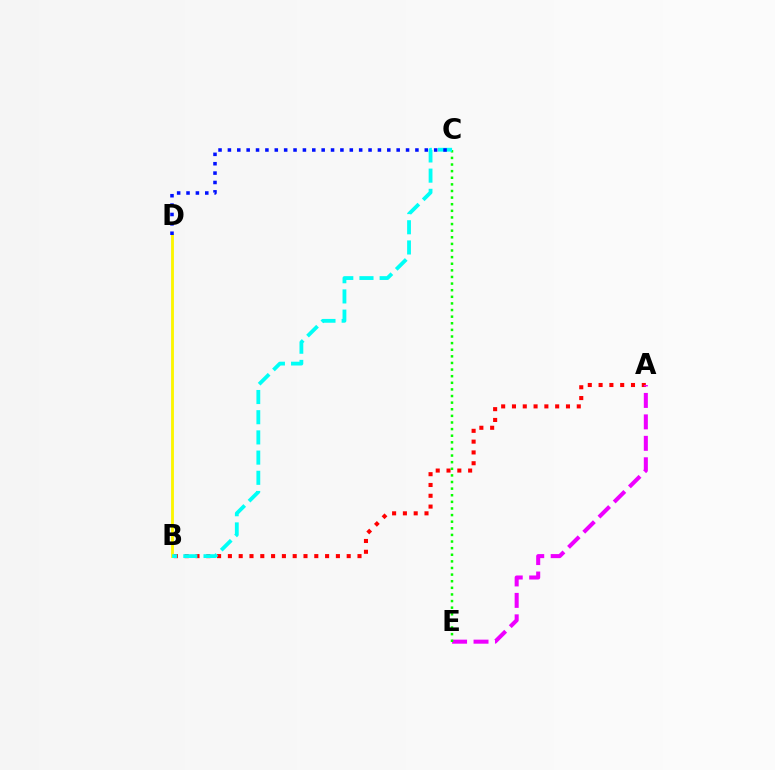{('A', 'B'): [{'color': '#ff0000', 'line_style': 'dotted', 'thickness': 2.93}], ('A', 'E'): [{'color': '#ee00ff', 'line_style': 'dashed', 'thickness': 2.91}], ('B', 'D'): [{'color': '#fcf500', 'line_style': 'solid', 'thickness': 2.05}], ('C', 'E'): [{'color': '#08ff00', 'line_style': 'dotted', 'thickness': 1.8}], ('B', 'C'): [{'color': '#00fff6', 'line_style': 'dashed', 'thickness': 2.74}], ('C', 'D'): [{'color': '#0010ff', 'line_style': 'dotted', 'thickness': 2.55}]}